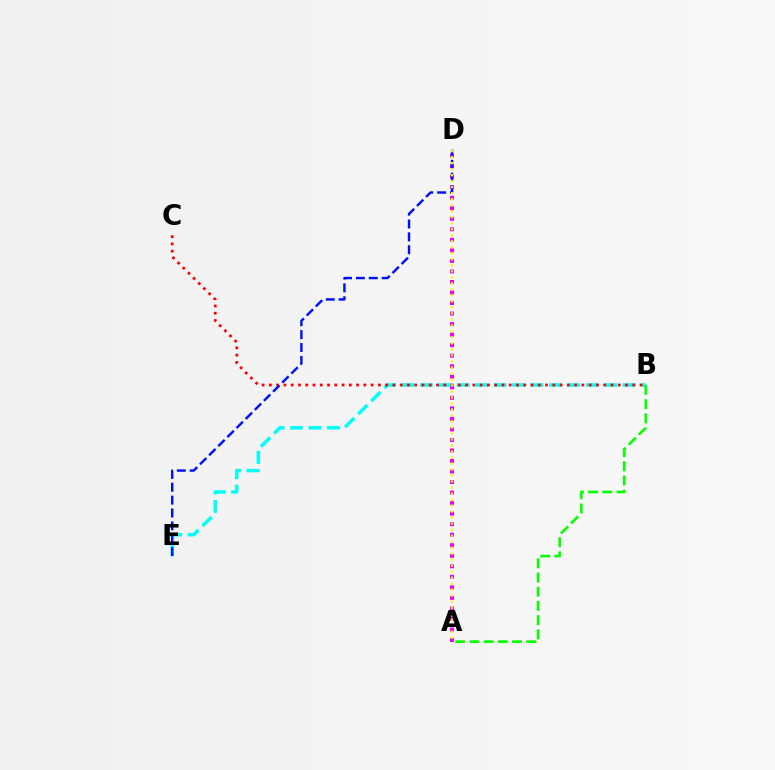{('B', 'E'): [{'color': '#00fff6', 'line_style': 'dashed', 'thickness': 2.5}], ('B', 'C'): [{'color': '#ff0000', 'line_style': 'dotted', 'thickness': 1.97}], ('A', 'D'): [{'color': '#ee00ff', 'line_style': 'dotted', 'thickness': 2.86}, {'color': '#fcf500', 'line_style': 'dotted', 'thickness': 1.63}], ('D', 'E'): [{'color': '#0010ff', 'line_style': 'dashed', 'thickness': 1.75}], ('A', 'B'): [{'color': '#08ff00', 'line_style': 'dashed', 'thickness': 1.93}]}